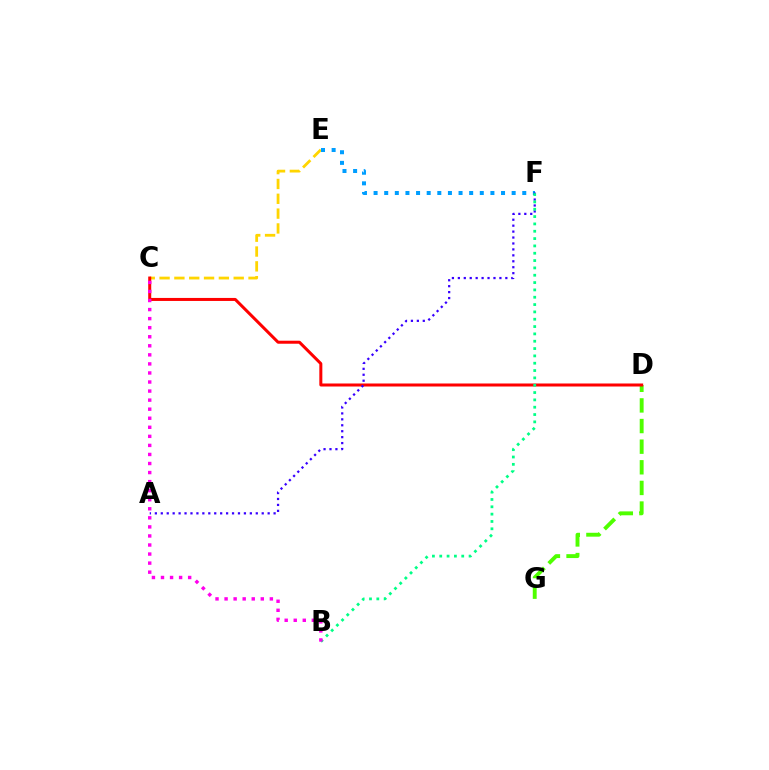{('C', 'E'): [{'color': '#ffd500', 'line_style': 'dashed', 'thickness': 2.01}], ('D', 'G'): [{'color': '#4fff00', 'line_style': 'dashed', 'thickness': 2.8}], ('C', 'D'): [{'color': '#ff0000', 'line_style': 'solid', 'thickness': 2.17}], ('E', 'F'): [{'color': '#009eff', 'line_style': 'dotted', 'thickness': 2.89}], ('A', 'F'): [{'color': '#3700ff', 'line_style': 'dotted', 'thickness': 1.61}], ('B', 'F'): [{'color': '#00ff86', 'line_style': 'dotted', 'thickness': 1.99}], ('B', 'C'): [{'color': '#ff00ed', 'line_style': 'dotted', 'thickness': 2.46}]}